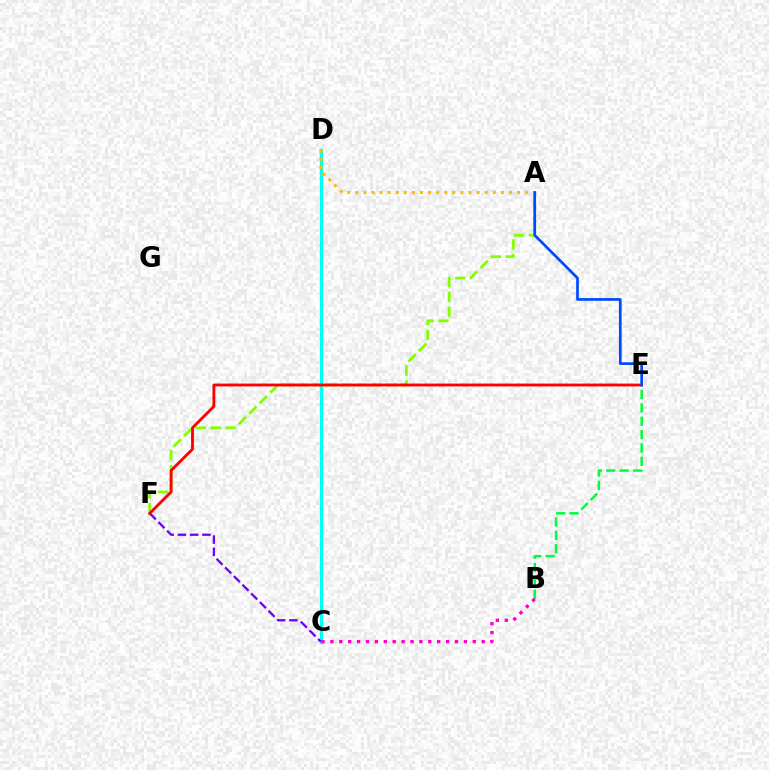{('C', 'D'): [{'color': '#00fff6', 'line_style': 'solid', 'thickness': 2.28}], ('B', 'E'): [{'color': '#00ff39', 'line_style': 'dashed', 'thickness': 1.82}], ('A', 'F'): [{'color': '#84ff00', 'line_style': 'dashed', 'thickness': 2.02}], ('C', 'F'): [{'color': '#7200ff', 'line_style': 'dashed', 'thickness': 1.67}], ('A', 'D'): [{'color': '#ffbd00', 'line_style': 'dotted', 'thickness': 2.2}], ('E', 'F'): [{'color': '#ff0000', 'line_style': 'solid', 'thickness': 2.05}], ('B', 'C'): [{'color': '#ff00cf', 'line_style': 'dotted', 'thickness': 2.42}], ('A', 'E'): [{'color': '#004bff', 'line_style': 'solid', 'thickness': 1.96}]}